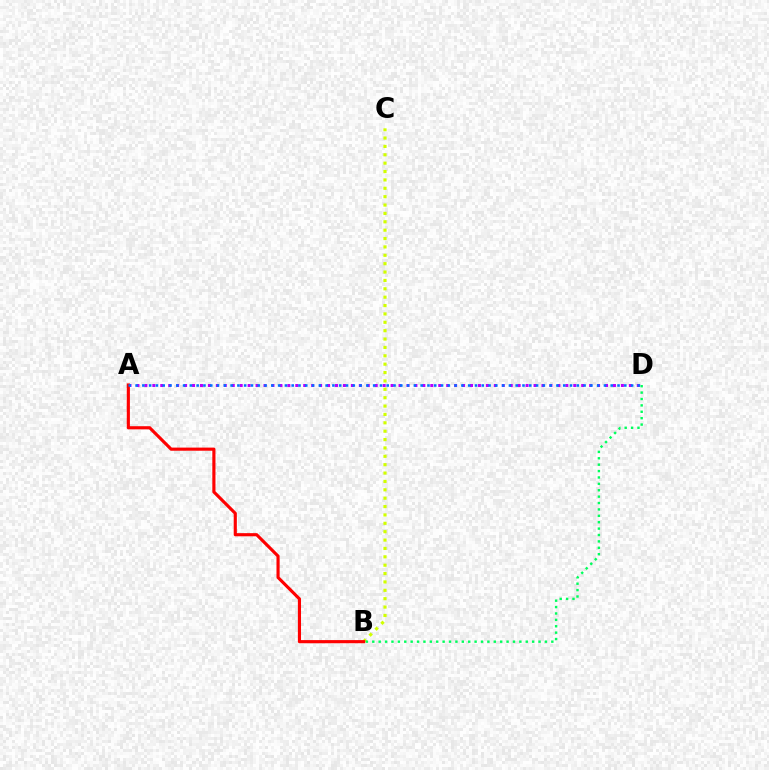{('A', 'D'): [{'color': '#b900ff', 'line_style': 'dotted', 'thickness': 2.16}, {'color': '#0074ff', 'line_style': 'dotted', 'thickness': 1.84}], ('B', 'C'): [{'color': '#d1ff00', 'line_style': 'dotted', 'thickness': 2.28}], ('A', 'B'): [{'color': '#ff0000', 'line_style': 'solid', 'thickness': 2.26}], ('B', 'D'): [{'color': '#00ff5c', 'line_style': 'dotted', 'thickness': 1.74}]}